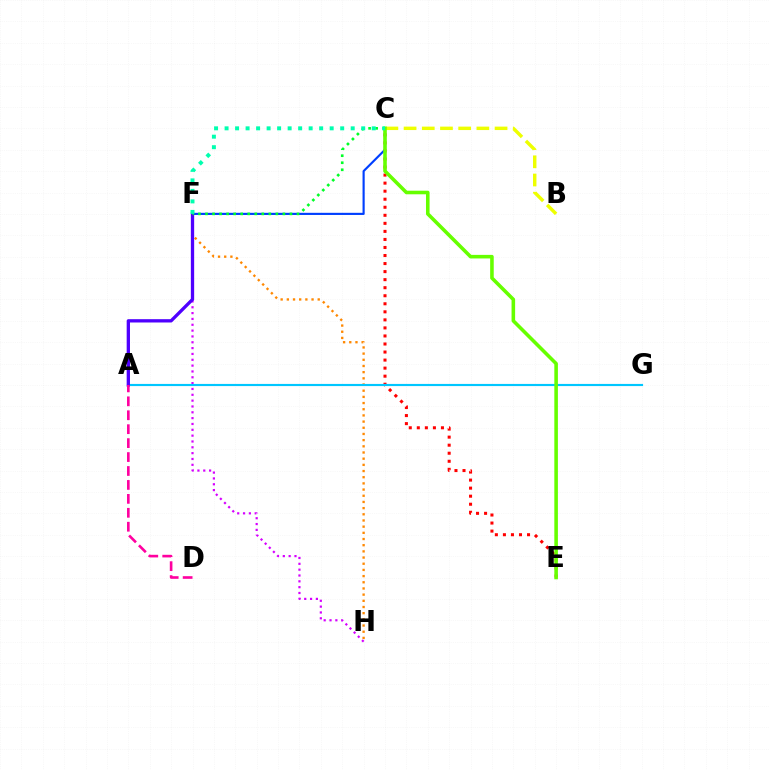{('C', 'E'): [{'color': '#ff0000', 'line_style': 'dotted', 'thickness': 2.19}, {'color': '#66ff00', 'line_style': 'solid', 'thickness': 2.57}], ('F', 'H'): [{'color': '#ff8800', 'line_style': 'dotted', 'thickness': 1.68}, {'color': '#d600ff', 'line_style': 'dotted', 'thickness': 1.59}], ('C', 'F'): [{'color': '#003fff', 'line_style': 'solid', 'thickness': 1.54}, {'color': '#00ff27', 'line_style': 'dotted', 'thickness': 1.91}, {'color': '#00ffaf', 'line_style': 'dotted', 'thickness': 2.86}], ('A', 'G'): [{'color': '#00c7ff', 'line_style': 'solid', 'thickness': 1.55}], ('A', 'F'): [{'color': '#4f00ff', 'line_style': 'solid', 'thickness': 2.38}], ('B', 'C'): [{'color': '#eeff00', 'line_style': 'dashed', 'thickness': 2.47}], ('A', 'D'): [{'color': '#ff00a0', 'line_style': 'dashed', 'thickness': 1.89}]}